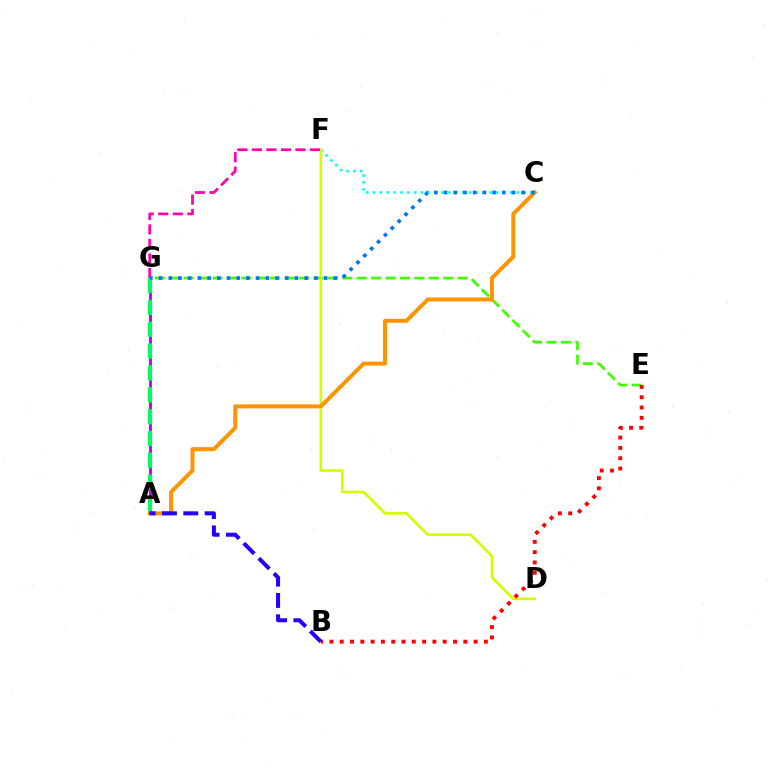{('C', 'F'): [{'color': '#00fff6', 'line_style': 'dotted', 'thickness': 1.86}], ('E', 'G'): [{'color': '#3dff00', 'line_style': 'dashed', 'thickness': 1.96}], ('D', 'F'): [{'color': '#d1ff00', 'line_style': 'solid', 'thickness': 1.9}], ('F', 'G'): [{'color': '#ff00ac', 'line_style': 'dashed', 'thickness': 1.97}], ('A', 'C'): [{'color': '#ff9400', 'line_style': 'solid', 'thickness': 2.86}], ('A', 'G'): [{'color': '#b900ff', 'line_style': 'solid', 'thickness': 2.06}, {'color': '#00ff5c', 'line_style': 'dashed', 'thickness': 2.97}], ('B', 'E'): [{'color': '#ff0000', 'line_style': 'dotted', 'thickness': 2.8}], ('C', 'G'): [{'color': '#0074ff', 'line_style': 'dotted', 'thickness': 2.64}], ('A', 'B'): [{'color': '#2500ff', 'line_style': 'dashed', 'thickness': 2.9}]}